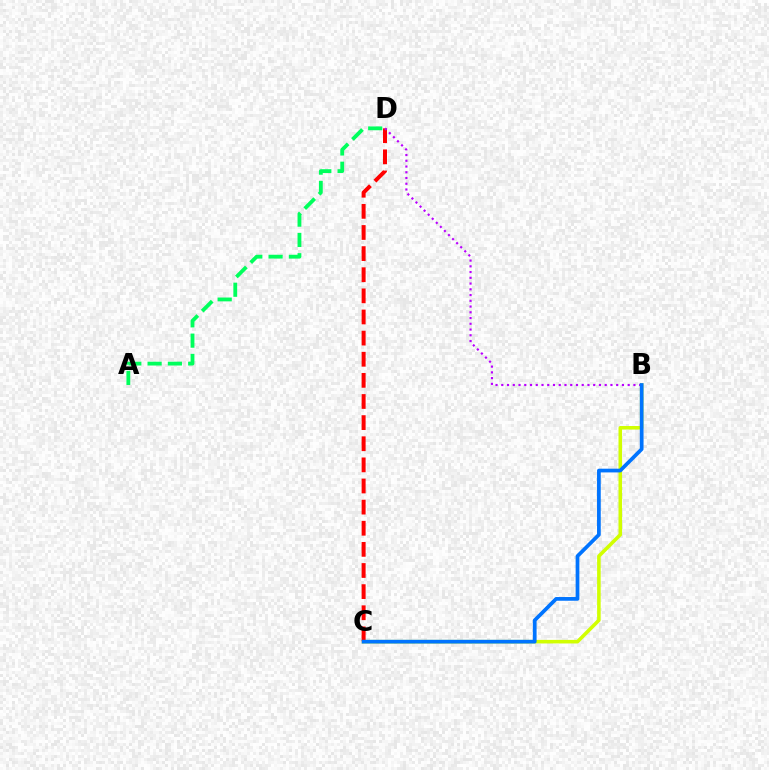{('B', 'C'): [{'color': '#d1ff00', 'line_style': 'solid', 'thickness': 2.56}, {'color': '#0074ff', 'line_style': 'solid', 'thickness': 2.68}], ('C', 'D'): [{'color': '#ff0000', 'line_style': 'dashed', 'thickness': 2.87}], ('B', 'D'): [{'color': '#b900ff', 'line_style': 'dotted', 'thickness': 1.56}], ('A', 'D'): [{'color': '#00ff5c', 'line_style': 'dashed', 'thickness': 2.76}]}